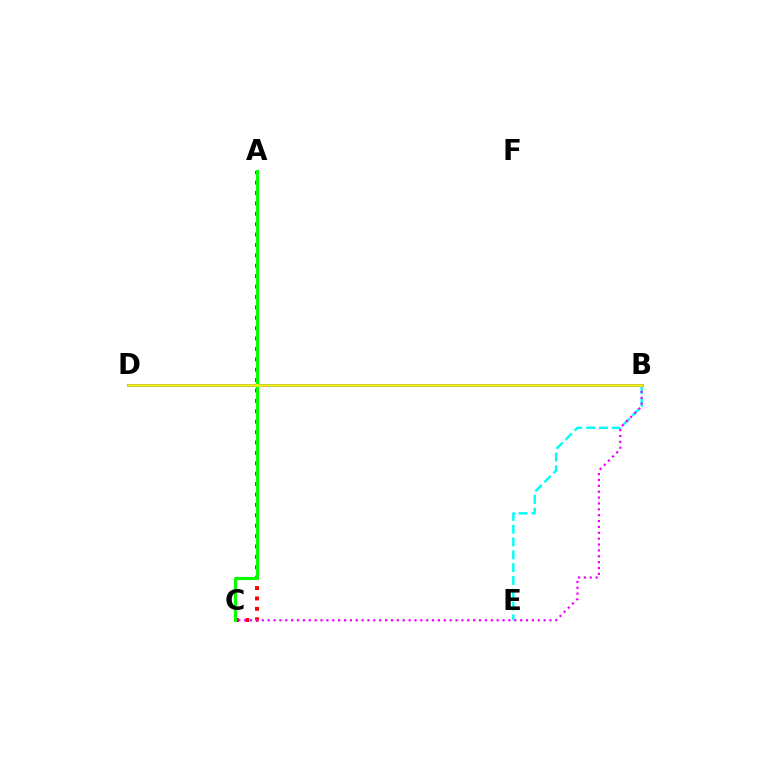{('B', 'D'): [{'color': '#0010ff', 'line_style': 'solid', 'thickness': 1.9}, {'color': '#fcf500', 'line_style': 'solid', 'thickness': 1.85}], ('A', 'C'): [{'color': '#ff0000', 'line_style': 'dotted', 'thickness': 2.82}, {'color': '#08ff00', 'line_style': 'solid', 'thickness': 2.24}], ('B', 'E'): [{'color': '#00fff6', 'line_style': 'dashed', 'thickness': 1.74}], ('B', 'C'): [{'color': '#ee00ff', 'line_style': 'dotted', 'thickness': 1.6}]}